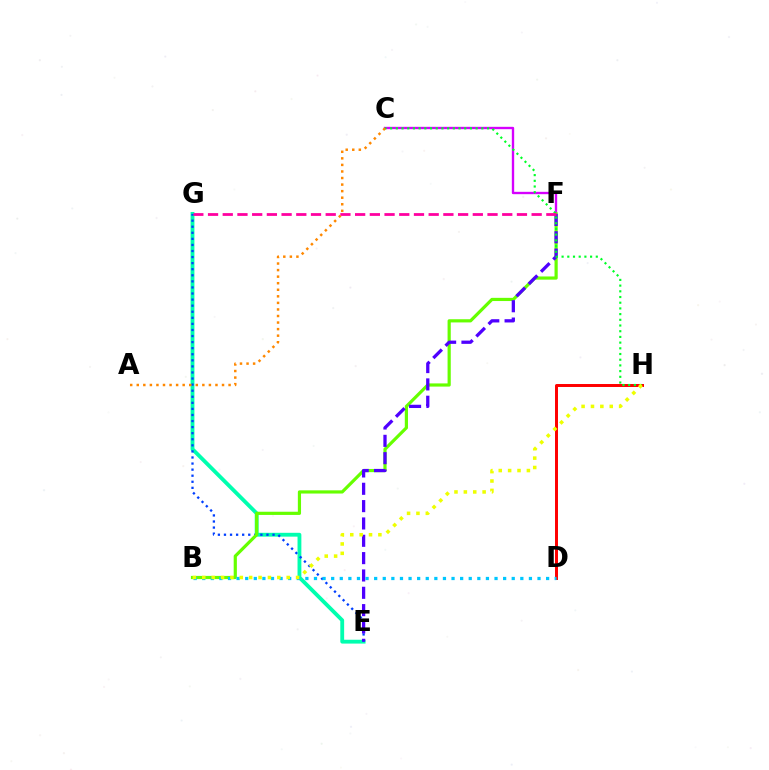{('E', 'G'): [{'color': '#00ffaf', 'line_style': 'solid', 'thickness': 2.76}, {'color': '#003fff', 'line_style': 'dotted', 'thickness': 1.65}], ('C', 'F'): [{'color': '#d600ff', 'line_style': 'solid', 'thickness': 1.69}], ('B', 'F'): [{'color': '#66ff00', 'line_style': 'solid', 'thickness': 2.3}], ('E', 'F'): [{'color': '#4f00ff', 'line_style': 'dashed', 'thickness': 2.35}], ('D', 'H'): [{'color': '#ff0000', 'line_style': 'solid', 'thickness': 2.14}], ('C', 'H'): [{'color': '#00ff27', 'line_style': 'dotted', 'thickness': 1.55}], ('B', 'D'): [{'color': '#00c7ff', 'line_style': 'dotted', 'thickness': 2.34}], ('F', 'G'): [{'color': '#ff00a0', 'line_style': 'dashed', 'thickness': 2.0}], ('A', 'C'): [{'color': '#ff8800', 'line_style': 'dotted', 'thickness': 1.78}], ('B', 'H'): [{'color': '#eeff00', 'line_style': 'dotted', 'thickness': 2.55}]}